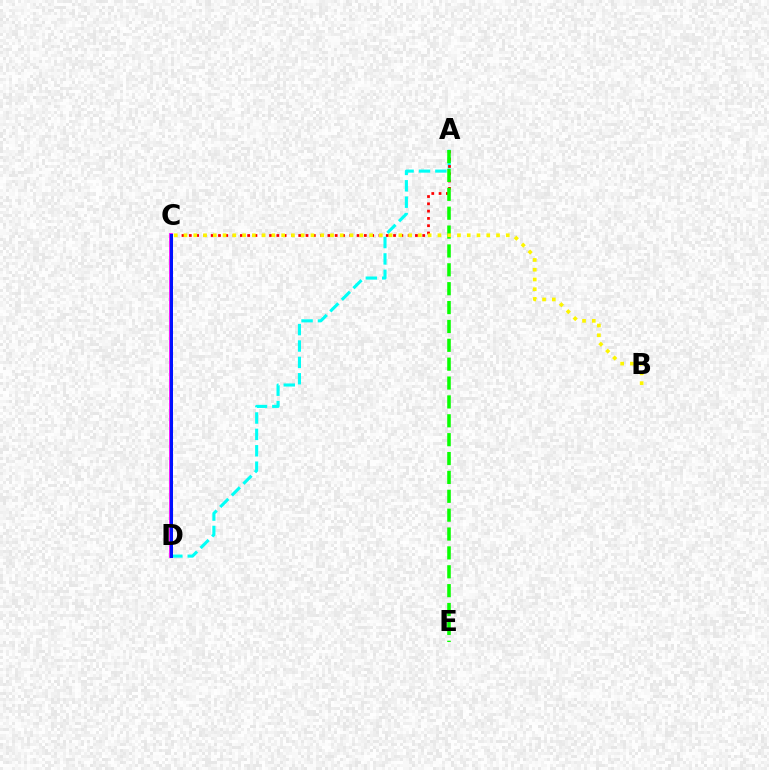{('A', 'D'): [{'color': '#00fff6', 'line_style': 'dashed', 'thickness': 2.23}], ('C', 'D'): [{'color': '#ee00ff', 'line_style': 'solid', 'thickness': 2.71}, {'color': '#0010ff', 'line_style': 'solid', 'thickness': 2.17}], ('A', 'C'): [{'color': '#ff0000', 'line_style': 'dotted', 'thickness': 1.98}], ('A', 'E'): [{'color': '#08ff00', 'line_style': 'dashed', 'thickness': 2.56}], ('B', 'C'): [{'color': '#fcf500', 'line_style': 'dotted', 'thickness': 2.65}]}